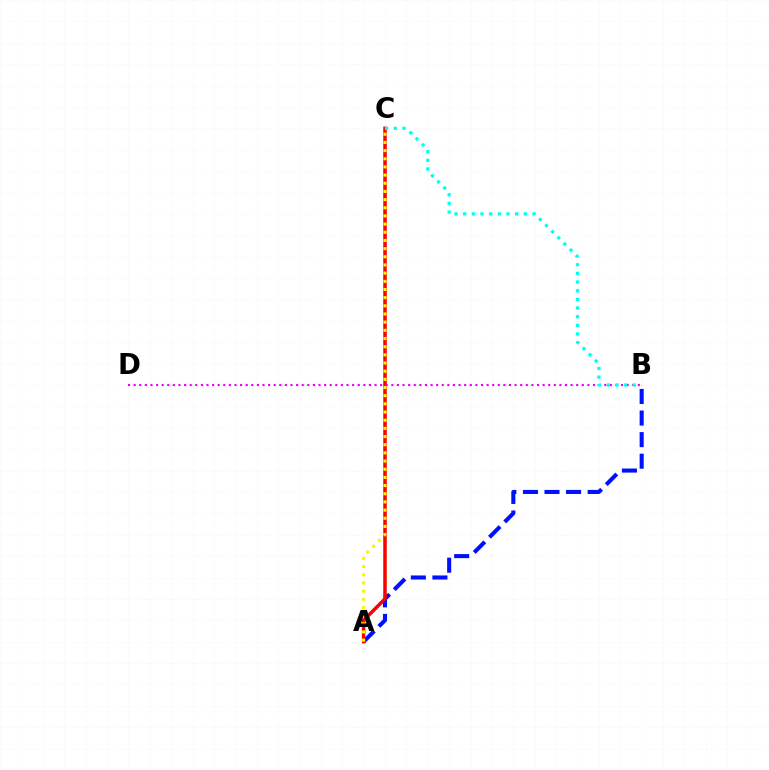{('A', 'C'): [{'color': '#08ff00', 'line_style': 'dashed', 'thickness': 1.8}, {'color': '#ff0000', 'line_style': 'solid', 'thickness': 2.5}, {'color': '#fcf500', 'line_style': 'dotted', 'thickness': 2.22}], ('A', 'B'): [{'color': '#0010ff', 'line_style': 'dashed', 'thickness': 2.93}], ('B', 'D'): [{'color': '#ee00ff', 'line_style': 'dotted', 'thickness': 1.52}], ('B', 'C'): [{'color': '#00fff6', 'line_style': 'dotted', 'thickness': 2.35}]}